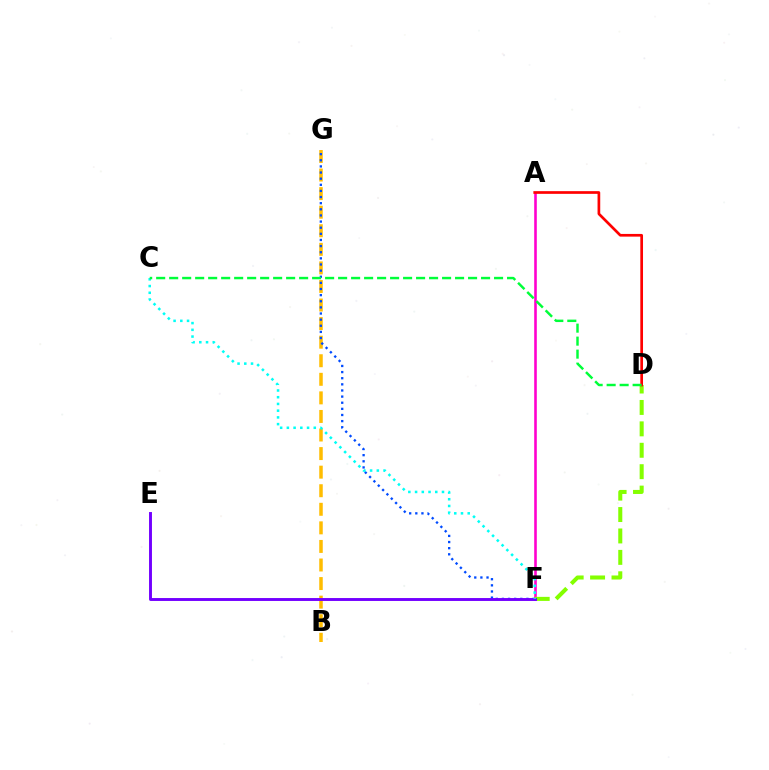{('B', 'G'): [{'color': '#ffbd00', 'line_style': 'dashed', 'thickness': 2.52}], ('A', 'F'): [{'color': '#ff00cf', 'line_style': 'solid', 'thickness': 1.87}], ('F', 'G'): [{'color': '#004bff', 'line_style': 'dotted', 'thickness': 1.67}], ('D', 'F'): [{'color': '#84ff00', 'line_style': 'dashed', 'thickness': 2.91}], ('E', 'F'): [{'color': '#7200ff', 'line_style': 'solid', 'thickness': 2.1}], ('A', 'D'): [{'color': '#ff0000', 'line_style': 'solid', 'thickness': 1.94}], ('C', 'F'): [{'color': '#00fff6', 'line_style': 'dotted', 'thickness': 1.83}], ('C', 'D'): [{'color': '#00ff39', 'line_style': 'dashed', 'thickness': 1.77}]}